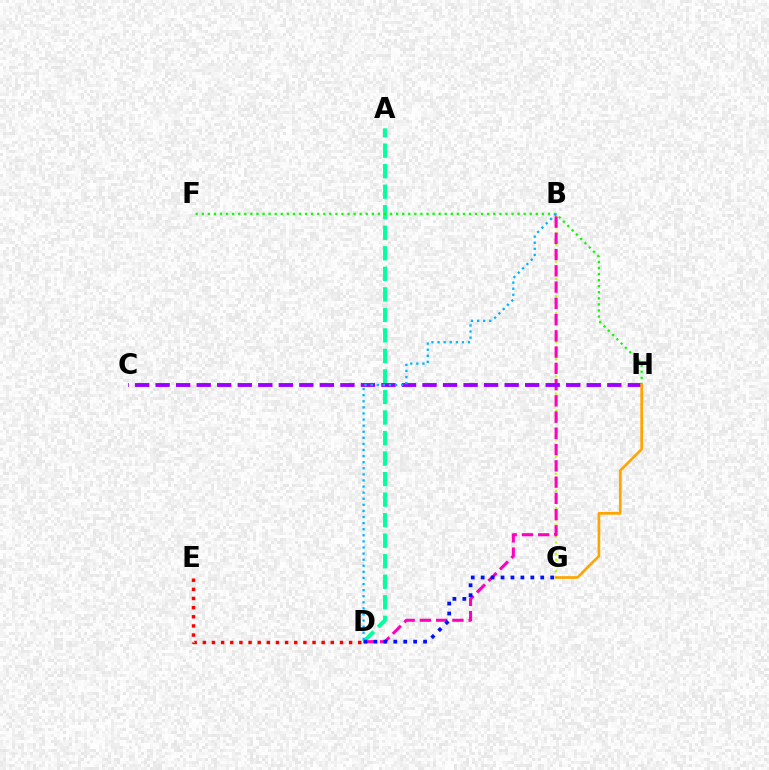{('B', 'G'): [{'color': '#b3ff00', 'line_style': 'dotted', 'thickness': 1.56}], ('B', 'D'): [{'color': '#ff00bd', 'line_style': 'dashed', 'thickness': 2.21}, {'color': '#00b5ff', 'line_style': 'dotted', 'thickness': 1.66}], ('A', 'D'): [{'color': '#00ff9d', 'line_style': 'dashed', 'thickness': 2.79}], ('D', 'E'): [{'color': '#ff0000', 'line_style': 'dotted', 'thickness': 2.48}], ('C', 'H'): [{'color': '#9b00ff', 'line_style': 'dashed', 'thickness': 2.79}], ('F', 'H'): [{'color': '#08ff00', 'line_style': 'dotted', 'thickness': 1.65}], ('D', 'G'): [{'color': '#0010ff', 'line_style': 'dotted', 'thickness': 2.7}], ('G', 'H'): [{'color': '#ffa500', 'line_style': 'solid', 'thickness': 1.94}]}